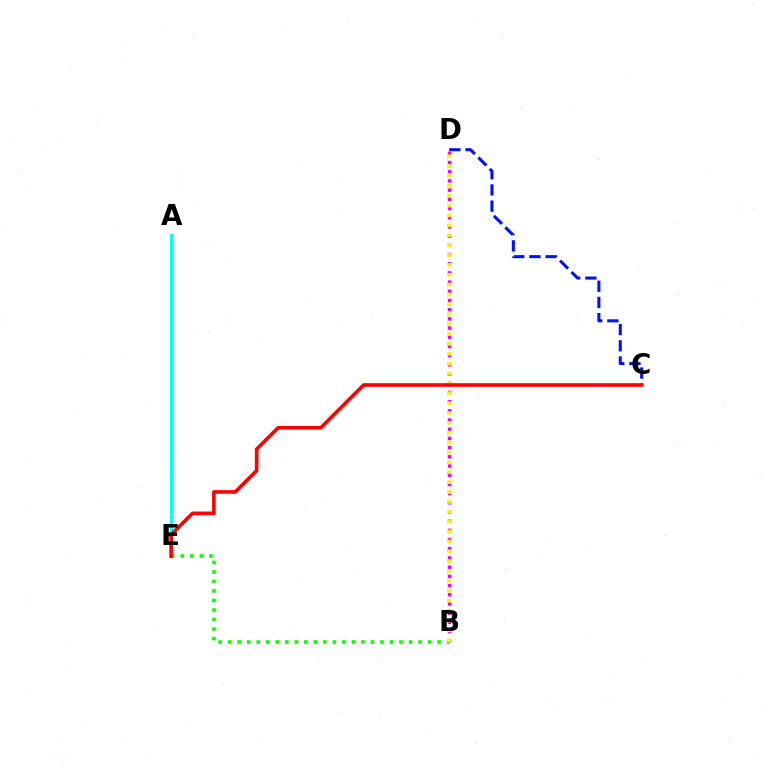{('A', 'E'): [{'color': '#00fff6', 'line_style': 'solid', 'thickness': 2.14}], ('C', 'D'): [{'color': '#0010ff', 'line_style': 'dashed', 'thickness': 2.2}], ('B', 'D'): [{'color': '#ee00ff', 'line_style': 'dotted', 'thickness': 2.5}, {'color': '#fcf500', 'line_style': 'dotted', 'thickness': 2.68}], ('B', 'E'): [{'color': '#08ff00', 'line_style': 'dotted', 'thickness': 2.59}], ('C', 'E'): [{'color': '#ff0000', 'line_style': 'solid', 'thickness': 2.6}]}